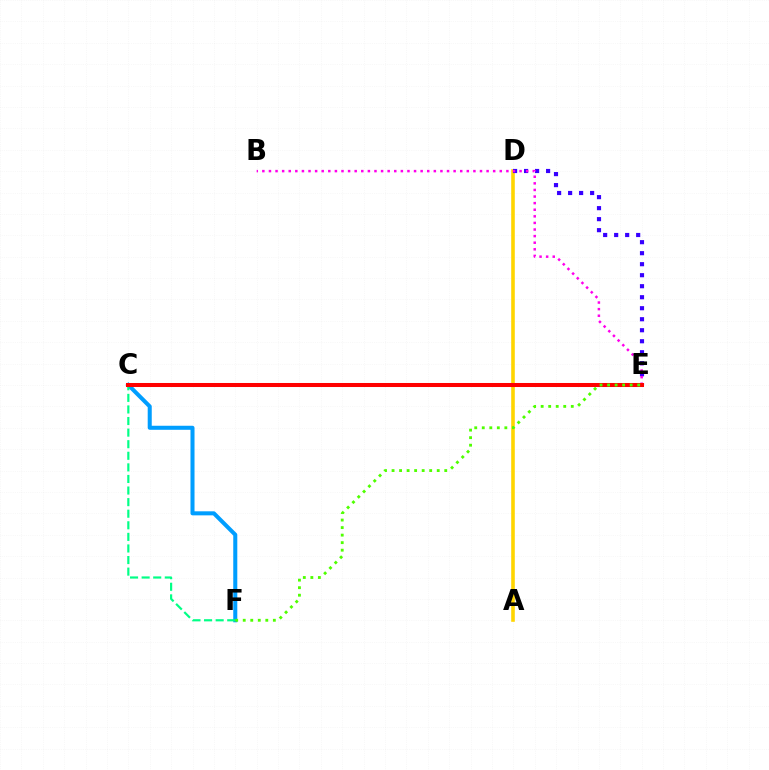{('C', 'F'): [{'color': '#009eff', 'line_style': 'solid', 'thickness': 2.91}, {'color': '#00ff86', 'line_style': 'dashed', 'thickness': 1.57}], ('A', 'D'): [{'color': '#ffd500', 'line_style': 'solid', 'thickness': 2.6}], ('D', 'E'): [{'color': '#3700ff', 'line_style': 'dotted', 'thickness': 2.99}], ('B', 'E'): [{'color': '#ff00ed', 'line_style': 'dotted', 'thickness': 1.79}], ('C', 'E'): [{'color': '#ff0000', 'line_style': 'solid', 'thickness': 2.9}], ('E', 'F'): [{'color': '#4fff00', 'line_style': 'dotted', 'thickness': 2.05}]}